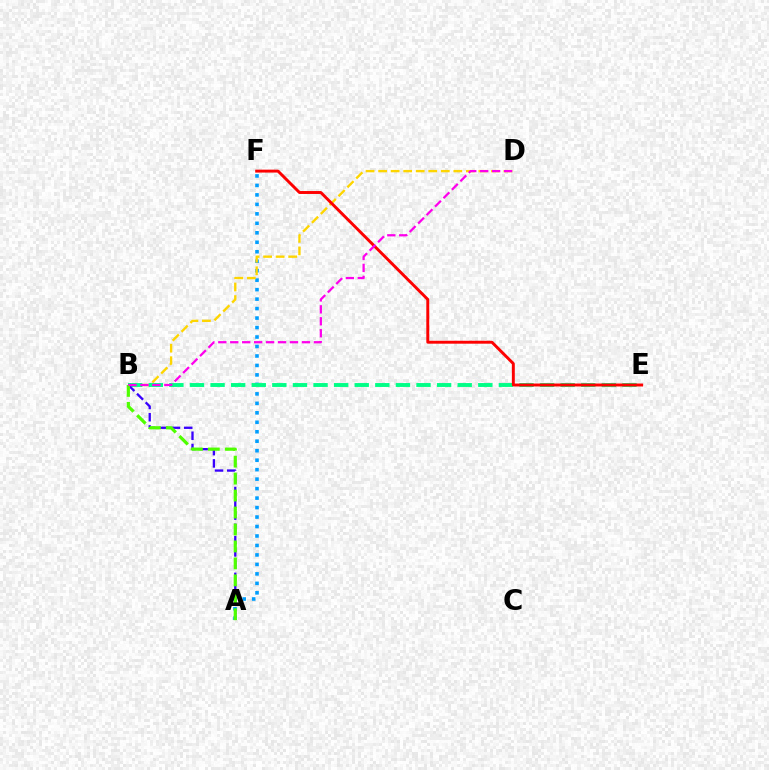{('A', 'F'): [{'color': '#009eff', 'line_style': 'dotted', 'thickness': 2.57}], ('B', 'D'): [{'color': '#ffd500', 'line_style': 'dashed', 'thickness': 1.7}, {'color': '#ff00ed', 'line_style': 'dashed', 'thickness': 1.62}], ('B', 'E'): [{'color': '#00ff86', 'line_style': 'dashed', 'thickness': 2.8}], ('A', 'B'): [{'color': '#3700ff', 'line_style': 'dashed', 'thickness': 1.67}, {'color': '#4fff00', 'line_style': 'dashed', 'thickness': 2.3}], ('E', 'F'): [{'color': '#ff0000', 'line_style': 'solid', 'thickness': 2.11}]}